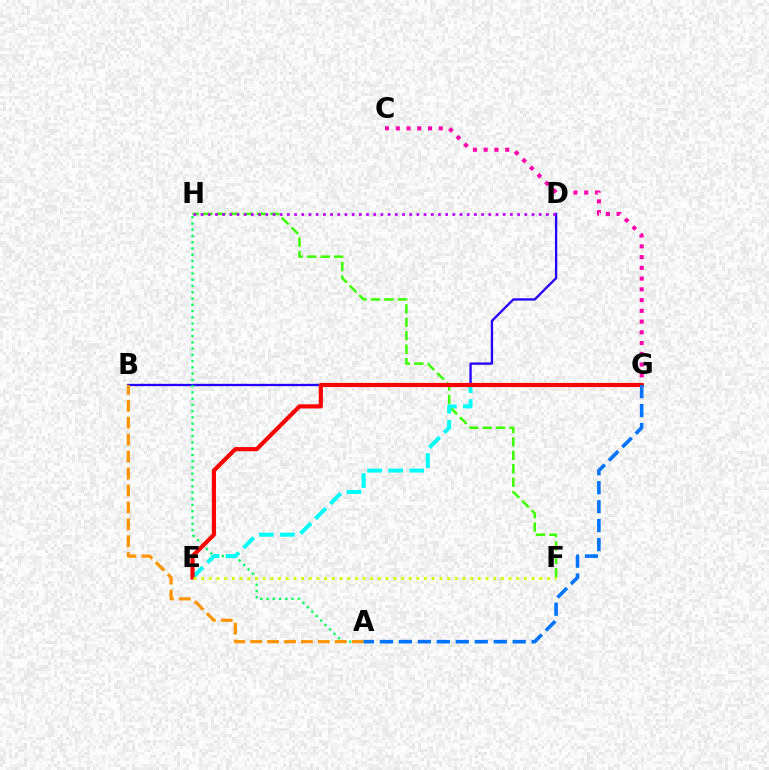{('B', 'D'): [{'color': '#2500ff', 'line_style': 'solid', 'thickness': 1.66}], ('F', 'H'): [{'color': '#3dff00', 'line_style': 'dashed', 'thickness': 1.82}], ('A', 'H'): [{'color': '#00ff5c', 'line_style': 'dotted', 'thickness': 1.7}], ('E', 'G'): [{'color': '#00fff6', 'line_style': 'dashed', 'thickness': 2.86}, {'color': '#ff0000', 'line_style': 'solid', 'thickness': 2.98}], ('C', 'G'): [{'color': '#ff00ac', 'line_style': 'dotted', 'thickness': 2.92}], ('D', 'H'): [{'color': '#b900ff', 'line_style': 'dotted', 'thickness': 1.95}], ('E', 'F'): [{'color': '#d1ff00', 'line_style': 'dotted', 'thickness': 2.09}], ('A', 'B'): [{'color': '#ff9400', 'line_style': 'dashed', 'thickness': 2.3}], ('A', 'G'): [{'color': '#0074ff', 'line_style': 'dashed', 'thickness': 2.58}]}